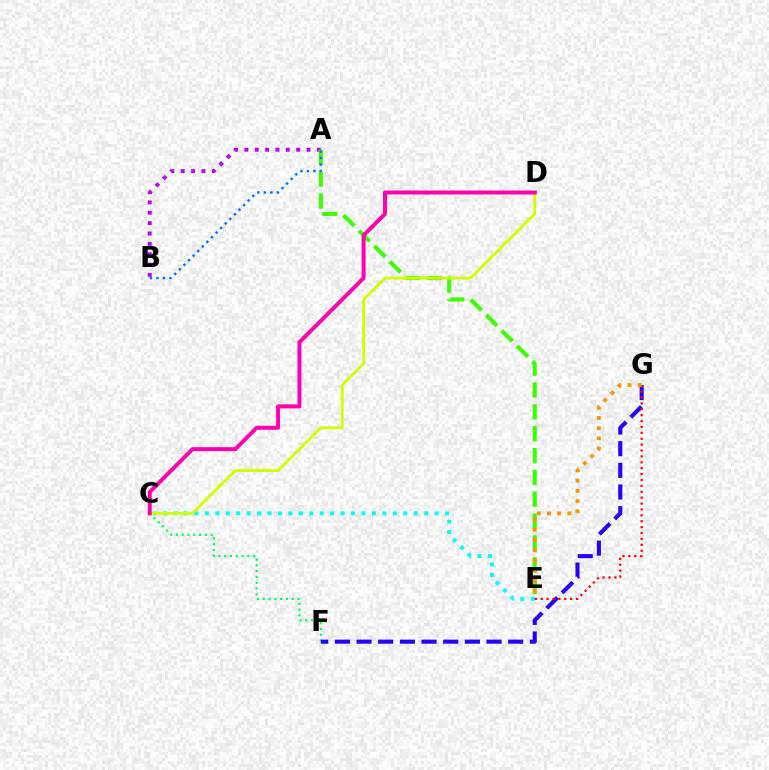{('C', 'E'): [{'color': '#00fff6', 'line_style': 'dotted', 'thickness': 2.84}], ('C', 'F'): [{'color': '#00ff5c', 'line_style': 'dotted', 'thickness': 1.58}], ('A', 'B'): [{'color': '#b900ff', 'line_style': 'dotted', 'thickness': 2.81}, {'color': '#0074ff', 'line_style': 'dotted', 'thickness': 1.76}], ('F', 'G'): [{'color': '#2500ff', 'line_style': 'dashed', 'thickness': 2.94}], ('A', 'E'): [{'color': '#3dff00', 'line_style': 'dashed', 'thickness': 2.97}], ('C', 'D'): [{'color': '#d1ff00', 'line_style': 'solid', 'thickness': 2.03}, {'color': '#ff00ac', 'line_style': 'solid', 'thickness': 2.86}], ('E', 'G'): [{'color': '#ff0000', 'line_style': 'dotted', 'thickness': 1.6}, {'color': '#ff9400', 'line_style': 'dotted', 'thickness': 2.78}]}